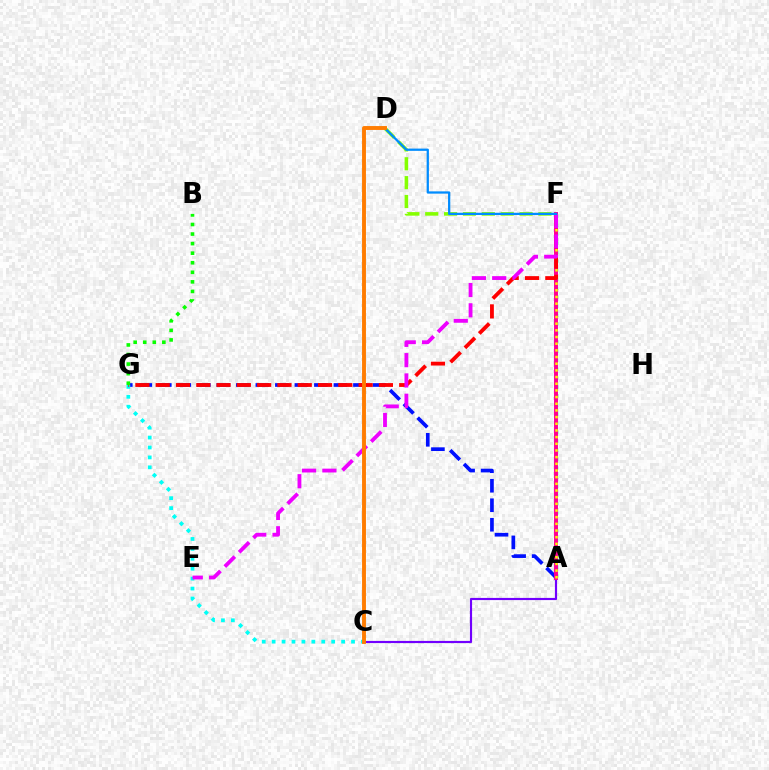{('A', 'G'): [{'color': '#0010ff', 'line_style': 'dashed', 'thickness': 2.65}], ('A', 'F'): [{'color': '#00ff74', 'line_style': 'dotted', 'thickness': 2.44}, {'color': '#ff0094', 'line_style': 'solid', 'thickness': 2.83}, {'color': '#fcf500', 'line_style': 'dotted', 'thickness': 1.81}], ('D', 'F'): [{'color': '#84ff00', 'line_style': 'dashed', 'thickness': 2.56}, {'color': '#008cff', 'line_style': 'solid', 'thickness': 1.63}], ('A', 'C'): [{'color': '#7200ff', 'line_style': 'solid', 'thickness': 1.56}], ('C', 'G'): [{'color': '#00fff6', 'line_style': 'dotted', 'thickness': 2.7}], ('F', 'G'): [{'color': '#ff0000', 'line_style': 'dashed', 'thickness': 2.76}], ('E', 'F'): [{'color': '#ee00ff', 'line_style': 'dashed', 'thickness': 2.76}], ('B', 'G'): [{'color': '#08ff00', 'line_style': 'dotted', 'thickness': 2.6}], ('C', 'D'): [{'color': '#ff7c00', 'line_style': 'solid', 'thickness': 2.81}]}